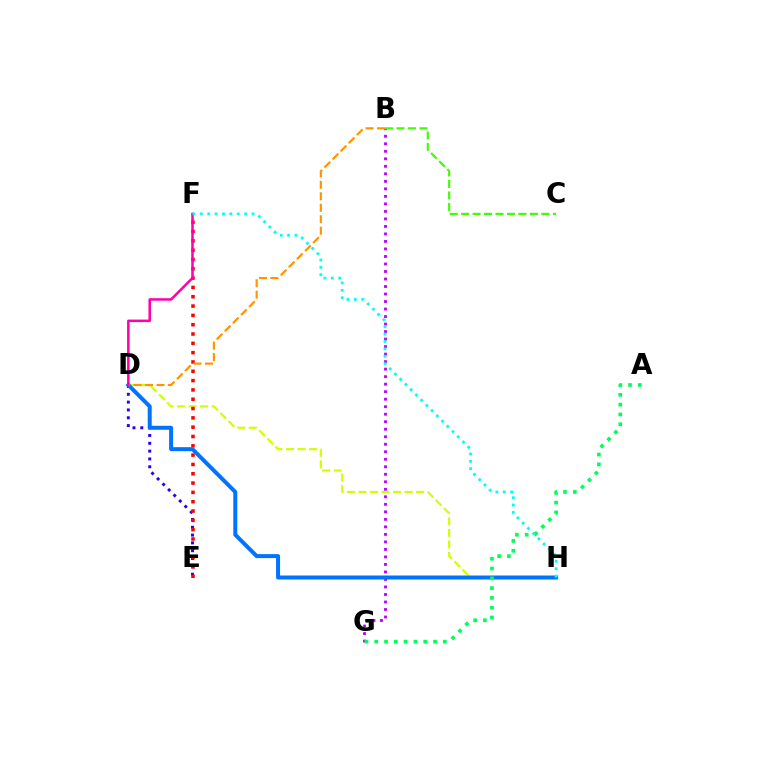{('D', 'H'): [{'color': '#d1ff00', 'line_style': 'dashed', 'thickness': 1.56}, {'color': '#0074ff', 'line_style': 'solid', 'thickness': 2.88}], ('D', 'E'): [{'color': '#2500ff', 'line_style': 'dotted', 'thickness': 2.13}], ('B', 'G'): [{'color': '#b900ff', 'line_style': 'dotted', 'thickness': 2.04}], ('E', 'F'): [{'color': '#ff0000', 'line_style': 'dotted', 'thickness': 2.53}], ('B', 'D'): [{'color': '#ff9400', 'line_style': 'dashed', 'thickness': 1.56}], ('D', 'F'): [{'color': '#ff00ac', 'line_style': 'solid', 'thickness': 1.81}], ('B', 'C'): [{'color': '#3dff00', 'line_style': 'dashed', 'thickness': 1.56}], ('F', 'H'): [{'color': '#00fff6', 'line_style': 'dotted', 'thickness': 2.01}], ('A', 'G'): [{'color': '#00ff5c', 'line_style': 'dotted', 'thickness': 2.66}]}